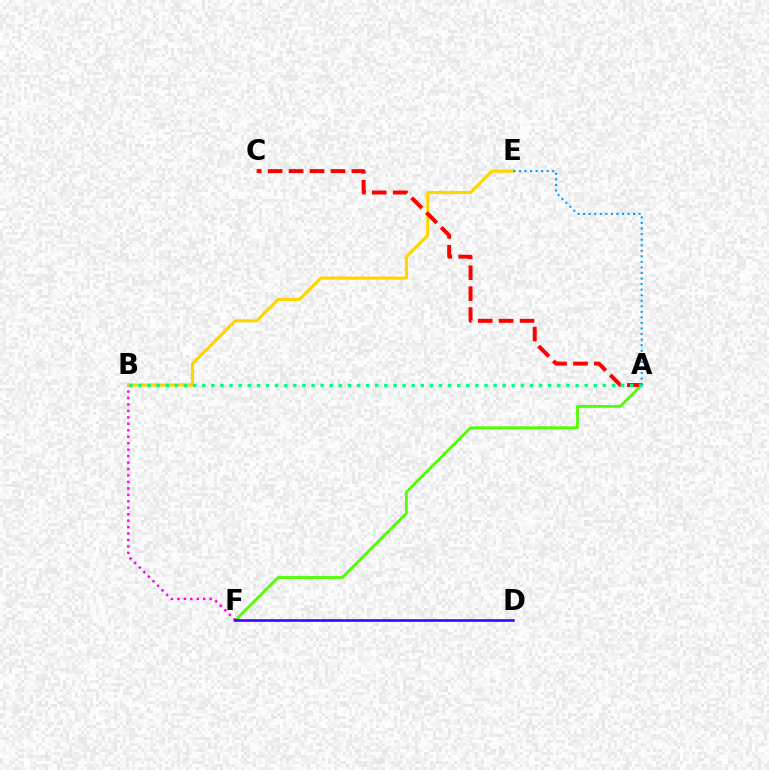{('A', 'F'): [{'color': '#4fff00', 'line_style': 'solid', 'thickness': 2.01}], ('B', 'F'): [{'color': '#ff00ed', 'line_style': 'dotted', 'thickness': 1.75}], ('B', 'E'): [{'color': '#ffd500', 'line_style': 'solid', 'thickness': 2.24}], ('A', 'C'): [{'color': '#ff0000', 'line_style': 'dashed', 'thickness': 2.84}], ('A', 'B'): [{'color': '#00ff86', 'line_style': 'dotted', 'thickness': 2.47}], ('A', 'E'): [{'color': '#009eff', 'line_style': 'dotted', 'thickness': 1.51}], ('D', 'F'): [{'color': '#3700ff', 'line_style': 'solid', 'thickness': 1.85}]}